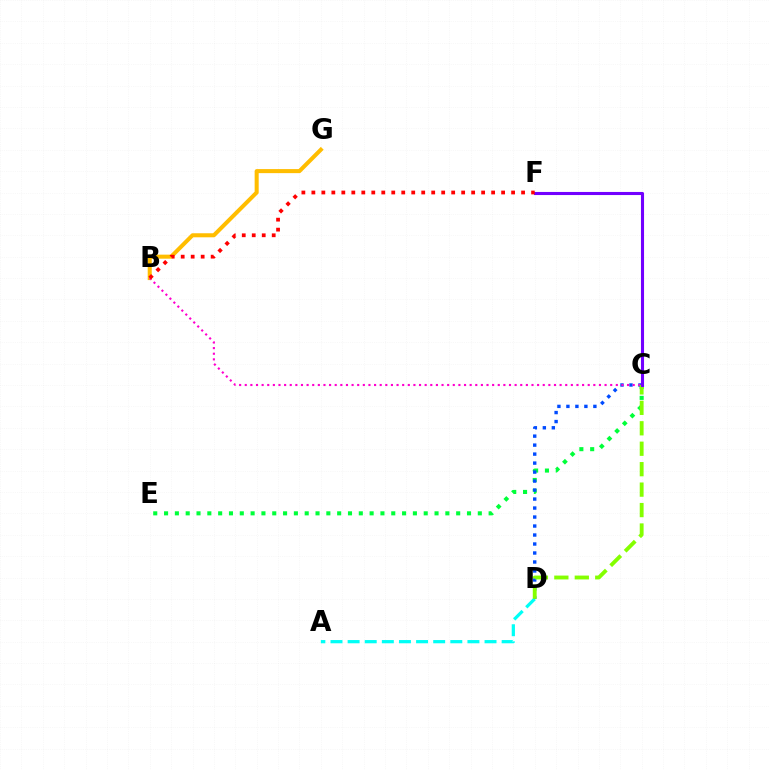{('C', 'E'): [{'color': '#00ff39', 'line_style': 'dotted', 'thickness': 2.94}], ('C', 'D'): [{'color': '#004bff', 'line_style': 'dotted', 'thickness': 2.44}, {'color': '#84ff00', 'line_style': 'dashed', 'thickness': 2.78}], ('B', 'G'): [{'color': '#ffbd00', 'line_style': 'solid', 'thickness': 2.91}], ('B', 'C'): [{'color': '#ff00cf', 'line_style': 'dotted', 'thickness': 1.53}], ('A', 'D'): [{'color': '#00fff6', 'line_style': 'dashed', 'thickness': 2.33}], ('C', 'F'): [{'color': '#7200ff', 'line_style': 'solid', 'thickness': 2.22}], ('B', 'F'): [{'color': '#ff0000', 'line_style': 'dotted', 'thickness': 2.71}]}